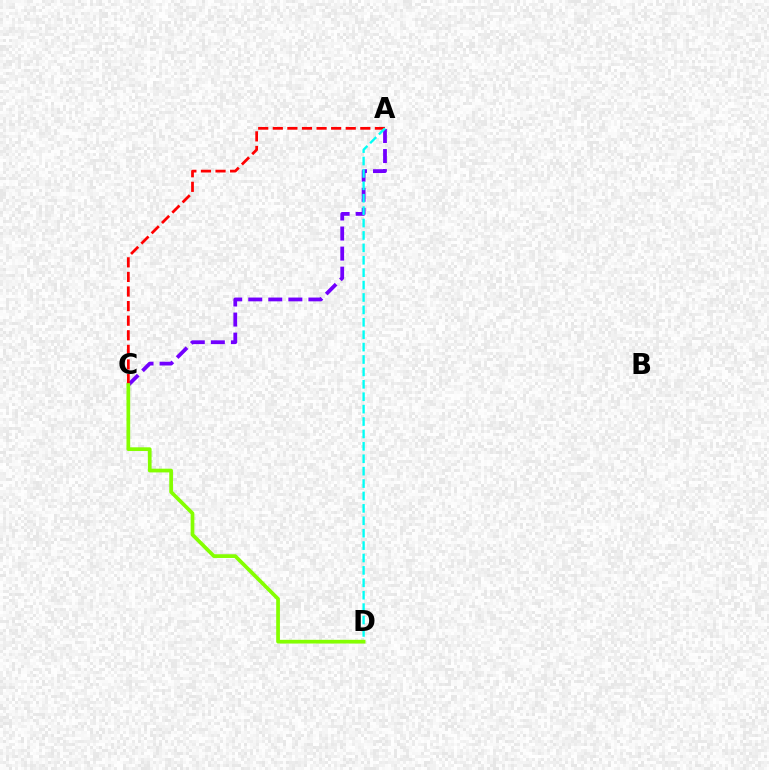{('A', 'C'): [{'color': '#7200ff', 'line_style': 'dashed', 'thickness': 2.72}, {'color': '#ff0000', 'line_style': 'dashed', 'thickness': 1.98}], ('A', 'D'): [{'color': '#00fff6', 'line_style': 'dashed', 'thickness': 1.69}], ('C', 'D'): [{'color': '#84ff00', 'line_style': 'solid', 'thickness': 2.68}]}